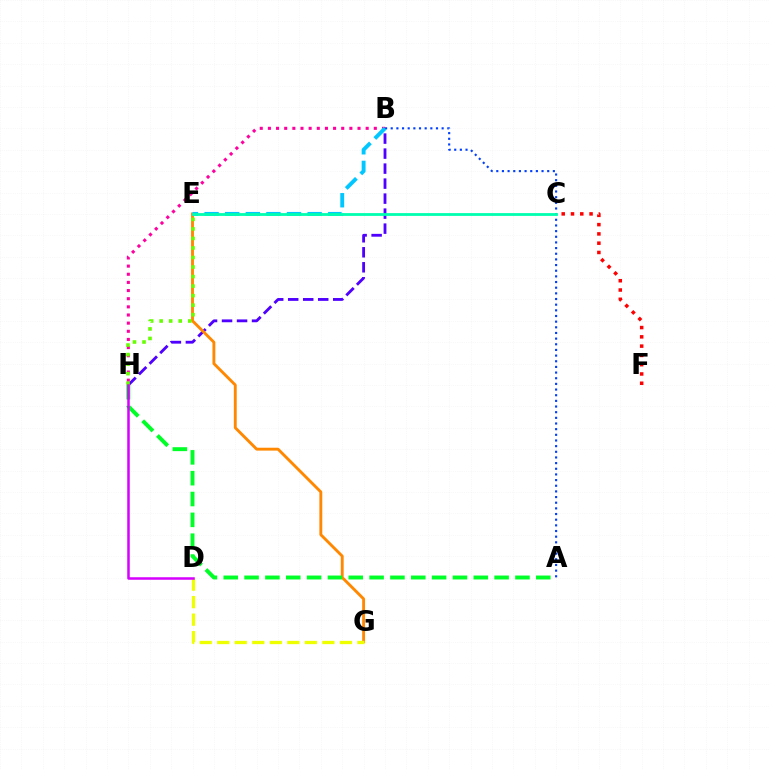{('B', 'H'): [{'color': '#4f00ff', 'line_style': 'dashed', 'thickness': 2.04}, {'color': '#ff00a0', 'line_style': 'dotted', 'thickness': 2.21}], ('E', 'G'): [{'color': '#ff8800', 'line_style': 'solid', 'thickness': 2.07}], ('D', 'G'): [{'color': '#eeff00', 'line_style': 'dashed', 'thickness': 2.38}], ('A', 'B'): [{'color': '#003fff', 'line_style': 'dotted', 'thickness': 1.54}], ('C', 'F'): [{'color': '#ff0000', 'line_style': 'dotted', 'thickness': 2.52}], ('A', 'H'): [{'color': '#00ff27', 'line_style': 'dashed', 'thickness': 2.83}], ('E', 'H'): [{'color': '#66ff00', 'line_style': 'dotted', 'thickness': 2.59}], ('D', 'H'): [{'color': '#d600ff', 'line_style': 'solid', 'thickness': 1.8}], ('B', 'E'): [{'color': '#00c7ff', 'line_style': 'dashed', 'thickness': 2.8}], ('C', 'E'): [{'color': '#00ffaf', 'line_style': 'solid', 'thickness': 2.01}]}